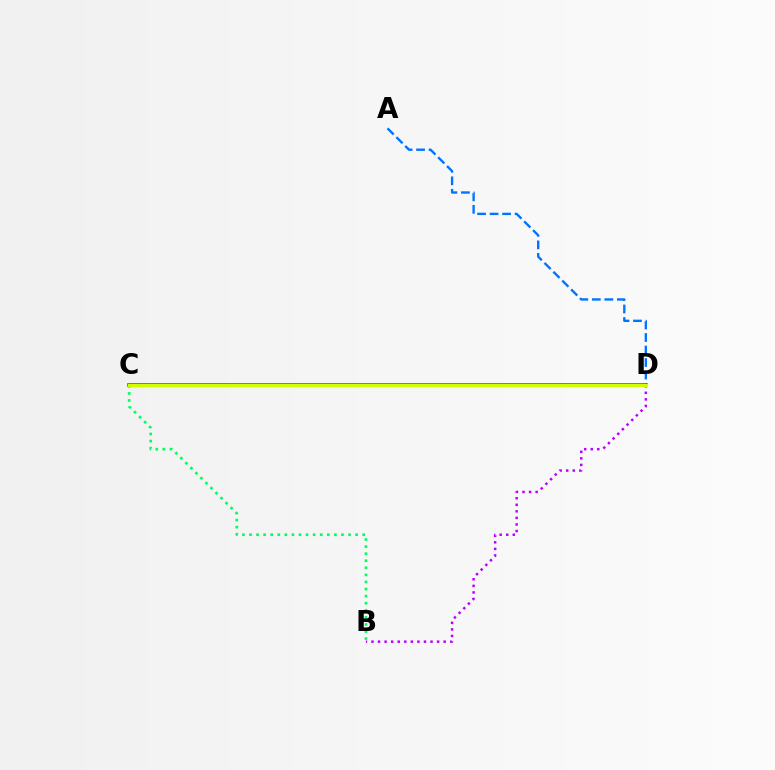{('C', 'D'): [{'color': '#ff0000', 'line_style': 'solid', 'thickness': 2.55}, {'color': '#d1ff00', 'line_style': 'solid', 'thickness': 2.34}], ('B', 'D'): [{'color': '#b900ff', 'line_style': 'dotted', 'thickness': 1.78}], ('A', 'D'): [{'color': '#0074ff', 'line_style': 'dashed', 'thickness': 1.7}], ('B', 'C'): [{'color': '#00ff5c', 'line_style': 'dotted', 'thickness': 1.92}]}